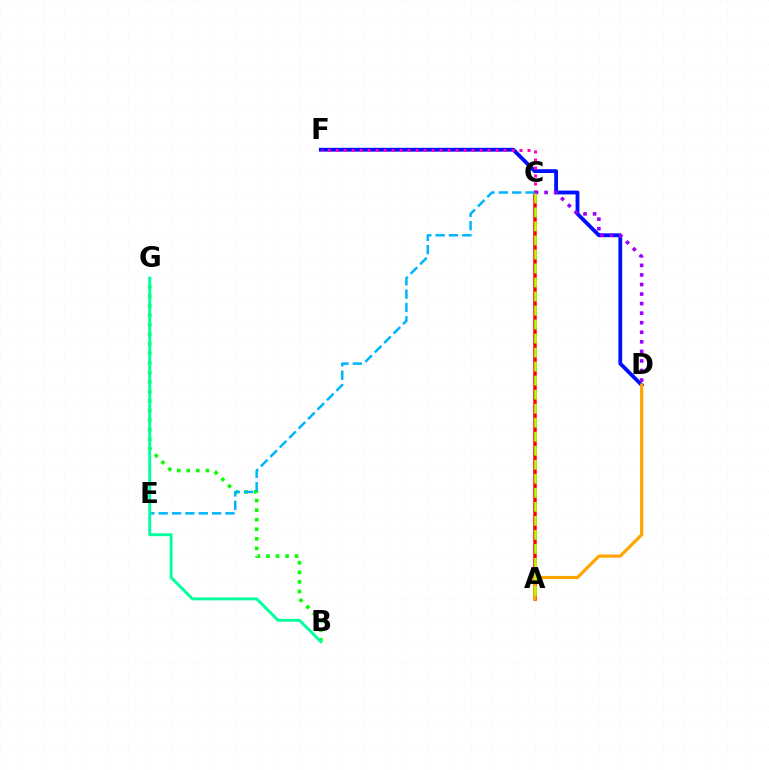{('A', 'C'): [{'color': '#ff0000', 'line_style': 'solid', 'thickness': 2.52}, {'color': '#b3ff00', 'line_style': 'dashed', 'thickness': 1.9}], ('D', 'F'): [{'color': '#0010ff', 'line_style': 'solid', 'thickness': 2.75}], ('C', 'F'): [{'color': '#ff00bd', 'line_style': 'dotted', 'thickness': 2.17}], ('B', 'G'): [{'color': '#08ff00', 'line_style': 'dotted', 'thickness': 2.59}, {'color': '#00ff9d', 'line_style': 'solid', 'thickness': 2.1}], ('C', 'E'): [{'color': '#00b5ff', 'line_style': 'dashed', 'thickness': 1.81}], ('A', 'D'): [{'color': '#ffa500', 'line_style': 'solid', 'thickness': 2.29}], ('C', 'D'): [{'color': '#9b00ff', 'line_style': 'dotted', 'thickness': 2.6}]}